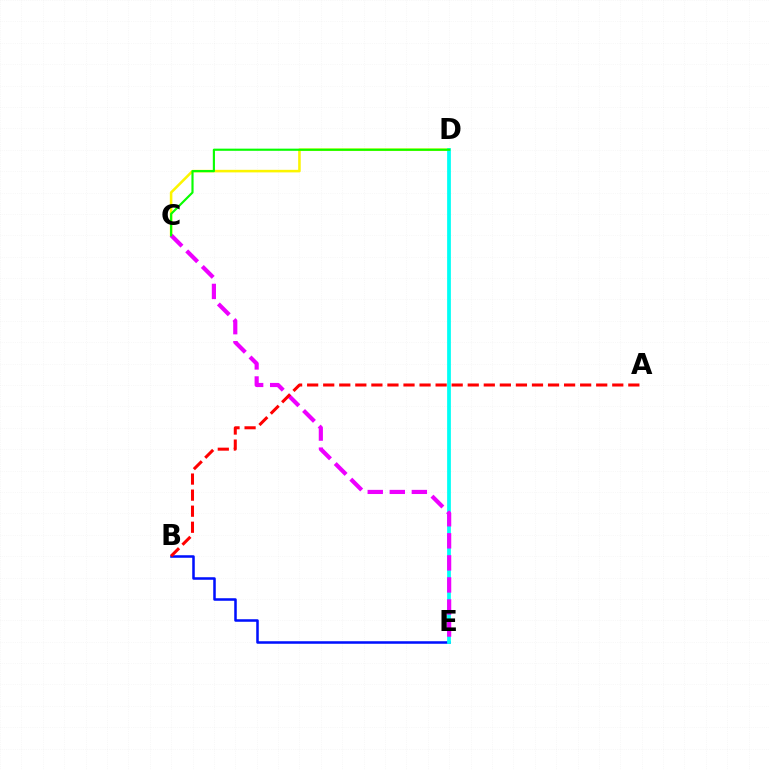{('C', 'D'): [{'color': '#fcf500', 'line_style': 'solid', 'thickness': 1.85}, {'color': '#08ff00', 'line_style': 'solid', 'thickness': 1.55}], ('B', 'E'): [{'color': '#0010ff', 'line_style': 'solid', 'thickness': 1.82}], ('D', 'E'): [{'color': '#00fff6', 'line_style': 'solid', 'thickness': 2.7}], ('C', 'E'): [{'color': '#ee00ff', 'line_style': 'dashed', 'thickness': 3.0}], ('A', 'B'): [{'color': '#ff0000', 'line_style': 'dashed', 'thickness': 2.18}]}